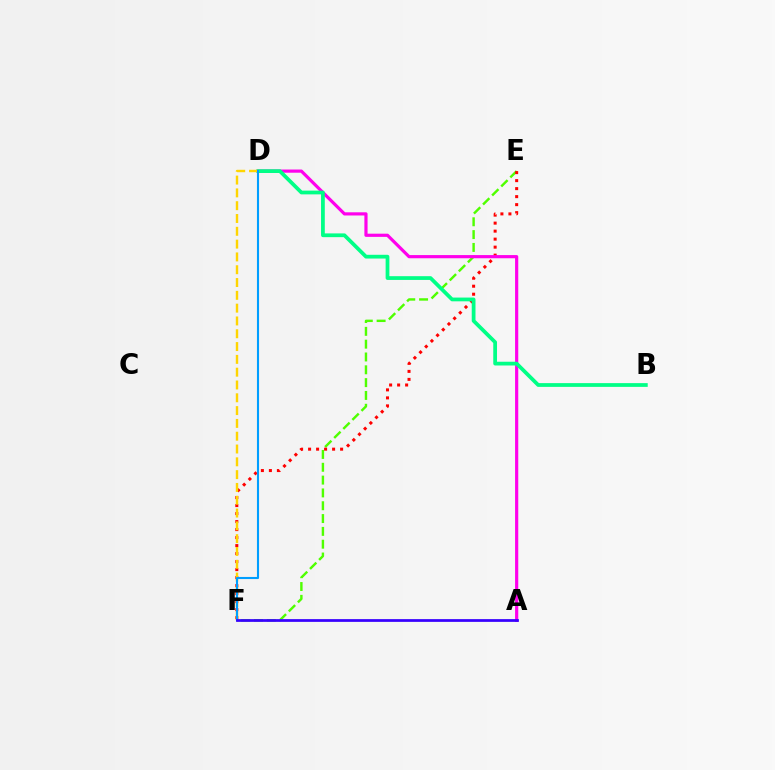{('E', 'F'): [{'color': '#4fff00', 'line_style': 'dashed', 'thickness': 1.74}, {'color': '#ff0000', 'line_style': 'dotted', 'thickness': 2.17}], ('A', 'D'): [{'color': '#ff00ed', 'line_style': 'solid', 'thickness': 2.29}], ('B', 'D'): [{'color': '#00ff86', 'line_style': 'solid', 'thickness': 2.7}], ('D', 'F'): [{'color': '#ffd500', 'line_style': 'dashed', 'thickness': 1.74}, {'color': '#009eff', 'line_style': 'solid', 'thickness': 1.51}], ('A', 'F'): [{'color': '#3700ff', 'line_style': 'solid', 'thickness': 1.97}]}